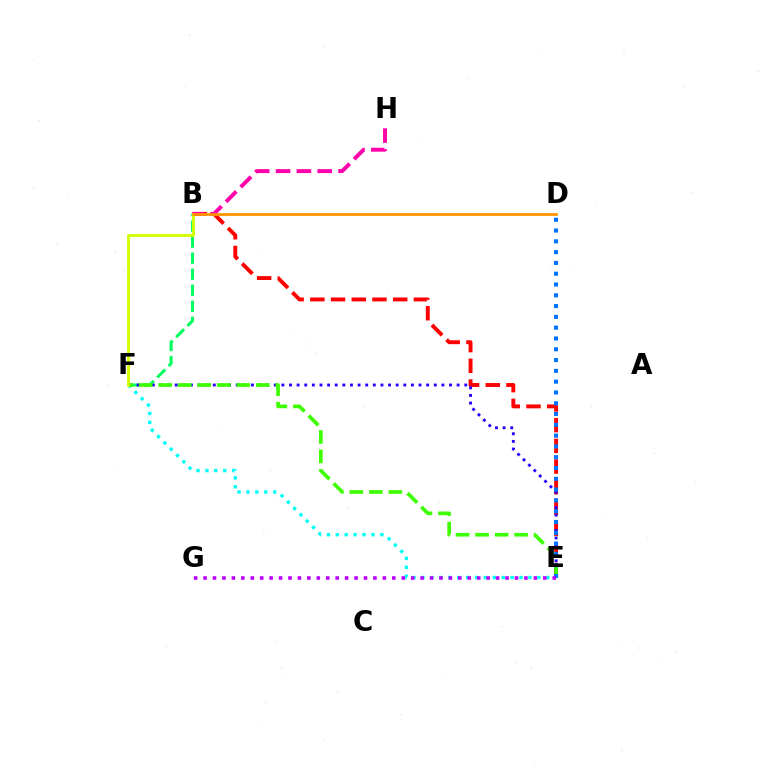{('B', 'F'): [{'color': '#00ff5c', 'line_style': 'dashed', 'thickness': 2.18}, {'color': '#d1ff00', 'line_style': 'solid', 'thickness': 2.03}], ('E', 'F'): [{'color': '#00fff6', 'line_style': 'dotted', 'thickness': 2.42}, {'color': '#2500ff', 'line_style': 'dotted', 'thickness': 2.07}, {'color': '#3dff00', 'line_style': 'dashed', 'thickness': 2.65}], ('B', 'E'): [{'color': '#ff0000', 'line_style': 'dashed', 'thickness': 2.81}], ('B', 'H'): [{'color': '#ff00ac', 'line_style': 'dashed', 'thickness': 2.83}], ('D', 'E'): [{'color': '#0074ff', 'line_style': 'dotted', 'thickness': 2.93}], ('B', 'D'): [{'color': '#ff9400', 'line_style': 'solid', 'thickness': 1.98}], ('E', 'G'): [{'color': '#b900ff', 'line_style': 'dotted', 'thickness': 2.56}]}